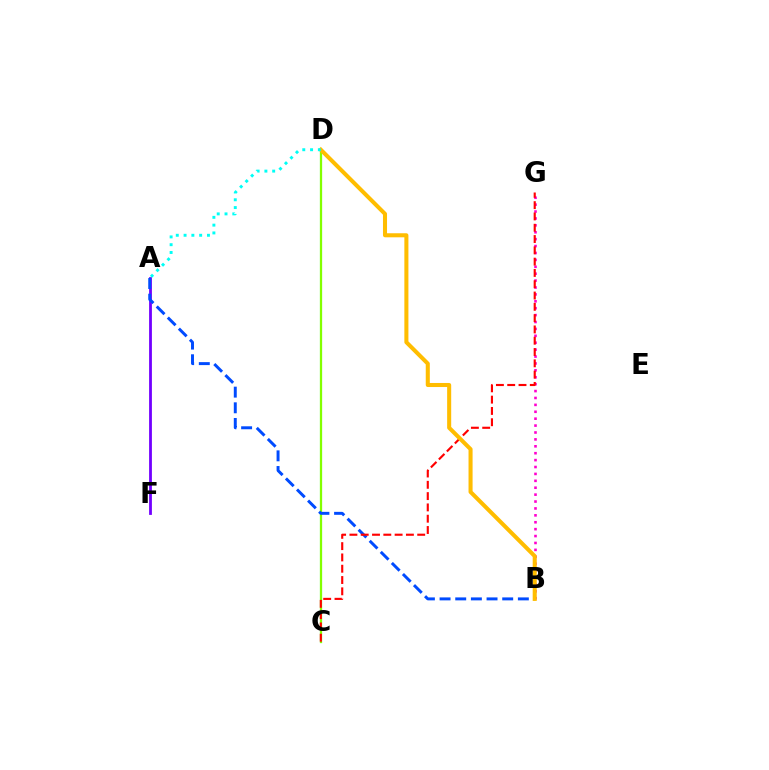{('A', 'F'): [{'color': '#7200ff', 'line_style': 'solid', 'thickness': 2.01}], ('C', 'D'): [{'color': '#00ff39', 'line_style': 'solid', 'thickness': 1.51}, {'color': '#84ff00', 'line_style': 'solid', 'thickness': 1.55}], ('B', 'G'): [{'color': '#ff00cf', 'line_style': 'dotted', 'thickness': 1.88}], ('A', 'B'): [{'color': '#004bff', 'line_style': 'dashed', 'thickness': 2.13}], ('C', 'G'): [{'color': '#ff0000', 'line_style': 'dashed', 'thickness': 1.53}], ('B', 'D'): [{'color': '#ffbd00', 'line_style': 'solid', 'thickness': 2.92}], ('A', 'D'): [{'color': '#00fff6', 'line_style': 'dotted', 'thickness': 2.12}]}